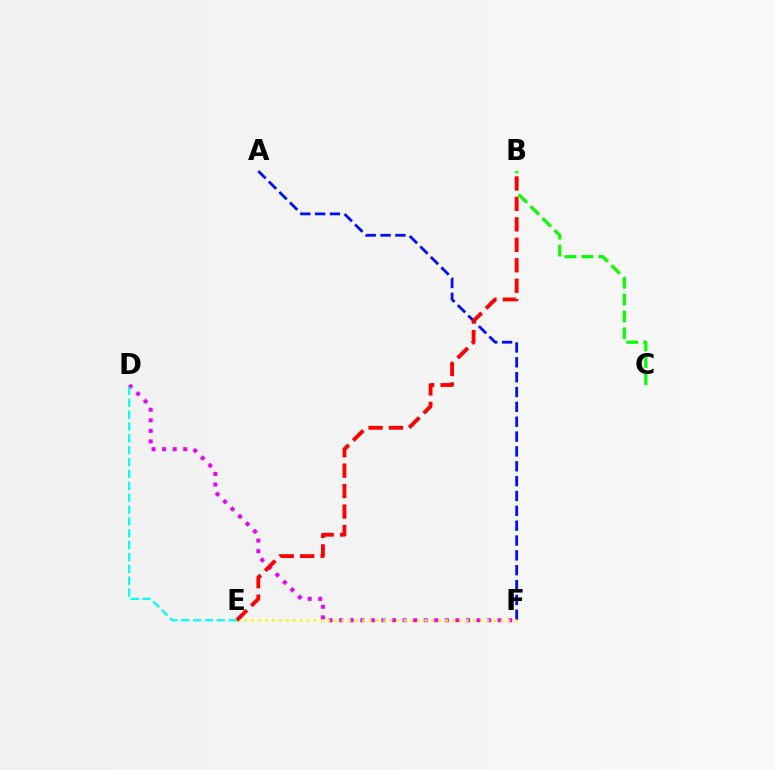{('B', 'C'): [{'color': '#08ff00', 'line_style': 'dashed', 'thickness': 2.29}], ('A', 'F'): [{'color': '#0010ff', 'line_style': 'dashed', 'thickness': 2.02}], ('D', 'F'): [{'color': '#ee00ff', 'line_style': 'dotted', 'thickness': 2.87}], ('E', 'F'): [{'color': '#fcf500', 'line_style': 'dotted', 'thickness': 1.88}], ('B', 'E'): [{'color': '#ff0000', 'line_style': 'dashed', 'thickness': 2.78}], ('D', 'E'): [{'color': '#00fff6', 'line_style': 'dashed', 'thickness': 1.61}]}